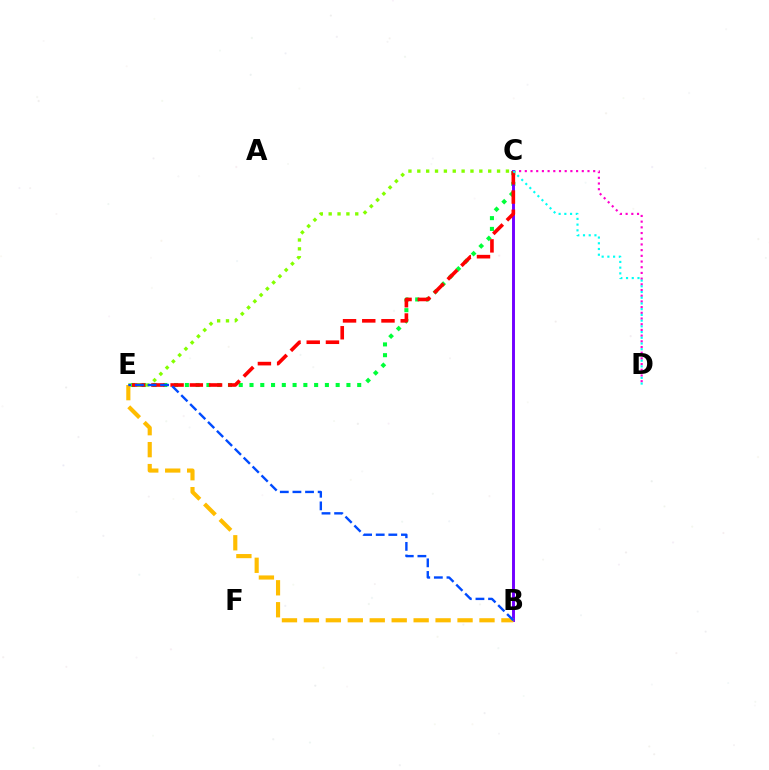{('C', 'D'): [{'color': '#ff00cf', 'line_style': 'dotted', 'thickness': 1.55}, {'color': '#00fff6', 'line_style': 'dotted', 'thickness': 1.55}], ('C', 'E'): [{'color': '#00ff39', 'line_style': 'dotted', 'thickness': 2.93}, {'color': '#ff0000', 'line_style': 'dashed', 'thickness': 2.61}, {'color': '#84ff00', 'line_style': 'dotted', 'thickness': 2.41}], ('B', 'C'): [{'color': '#7200ff', 'line_style': 'solid', 'thickness': 2.1}], ('B', 'E'): [{'color': '#ffbd00', 'line_style': 'dashed', 'thickness': 2.98}, {'color': '#004bff', 'line_style': 'dashed', 'thickness': 1.71}]}